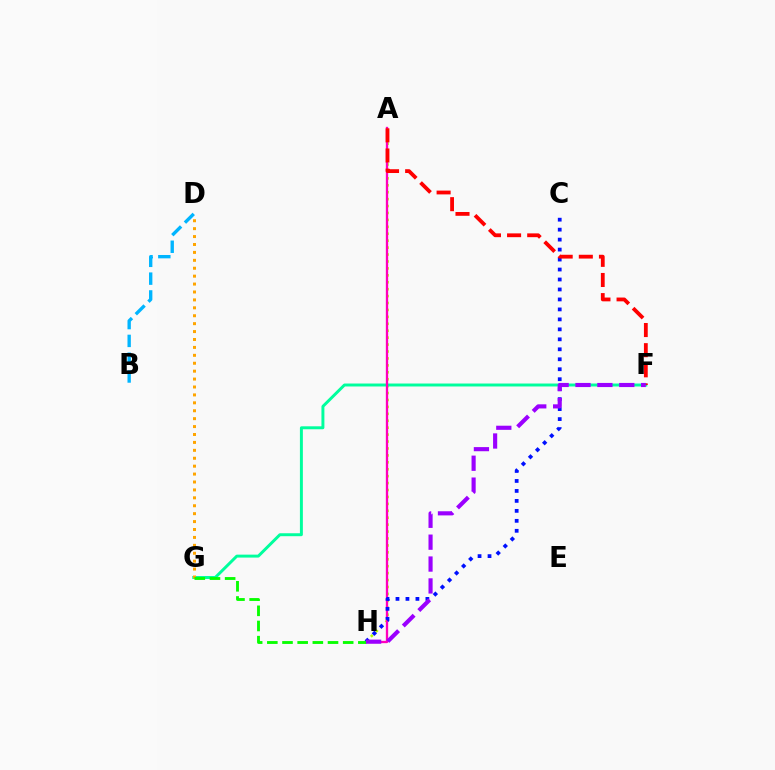{('A', 'H'): [{'color': '#b3ff00', 'line_style': 'dotted', 'thickness': 1.88}, {'color': '#ff00bd', 'line_style': 'solid', 'thickness': 1.67}], ('F', 'G'): [{'color': '#00ff9d', 'line_style': 'solid', 'thickness': 2.13}], ('D', 'G'): [{'color': '#ffa500', 'line_style': 'dotted', 'thickness': 2.15}], ('B', 'D'): [{'color': '#00b5ff', 'line_style': 'dashed', 'thickness': 2.42}], ('C', 'H'): [{'color': '#0010ff', 'line_style': 'dotted', 'thickness': 2.71}], ('A', 'F'): [{'color': '#ff0000', 'line_style': 'dashed', 'thickness': 2.74}], ('G', 'H'): [{'color': '#08ff00', 'line_style': 'dashed', 'thickness': 2.06}], ('F', 'H'): [{'color': '#9b00ff', 'line_style': 'dashed', 'thickness': 2.97}]}